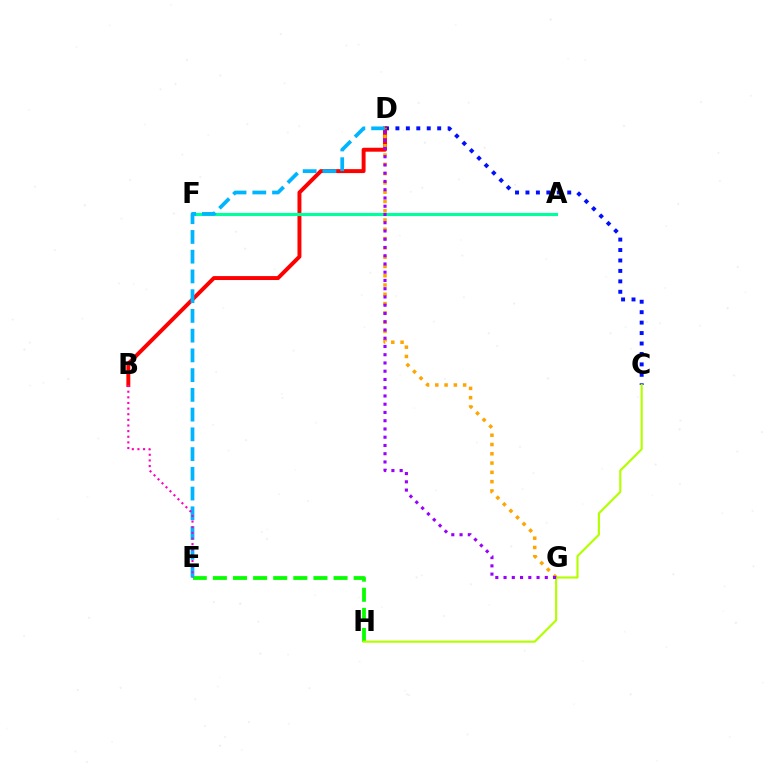{('E', 'H'): [{'color': '#08ff00', 'line_style': 'dashed', 'thickness': 2.73}], ('C', 'D'): [{'color': '#0010ff', 'line_style': 'dotted', 'thickness': 2.84}], ('B', 'D'): [{'color': '#ff0000', 'line_style': 'solid', 'thickness': 2.83}], ('C', 'H'): [{'color': '#b3ff00', 'line_style': 'solid', 'thickness': 1.55}], ('A', 'F'): [{'color': '#00ff9d', 'line_style': 'solid', 'thickness': 2.25}], ('D', 'G'): [{'color': '#ffa500', 'line_style': 'dotted', 'thickness': 2.52}, {'color': '#9b00ff', 'line_style': 'dotted', 'thickness': 2.24}], ('D', 'E'): [{'color': '#00b5ff', 'line_style': 'dashed', 'thickness': 2.68}], ('B', 'E'): [{'color': '#ff00bd', 'line_style': 'dotted', 'thickness': 1.53}]}